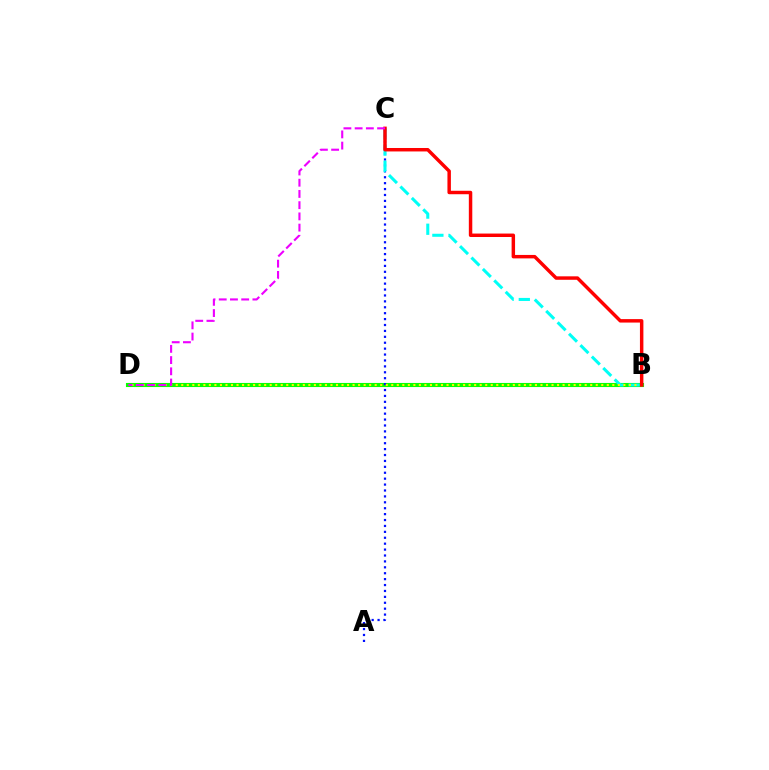{('B', 'D'): [{'color': '#08ff00', 'line_style': 'solid', 'thickness': 2.95}, {'color': '#fcf500', 'line_style': 'dotted', 'thickness': 1.5}], ('A', 'C'): [{'color': '#0010ff', 'line_style': 'dotted', 'thickness': 1.61}], ('B', 'C'): [{'color': '#00fff6', 'line_style': 'dashed', 'thickness': 2.19}, {'color': '#ff0000', 'line_style': 'solid', 'thickness': 2.49}], ('C', 'D'): [{'color': '#ee00ff', 'line_style': 'dashed', 'thickness': 1.53}]}